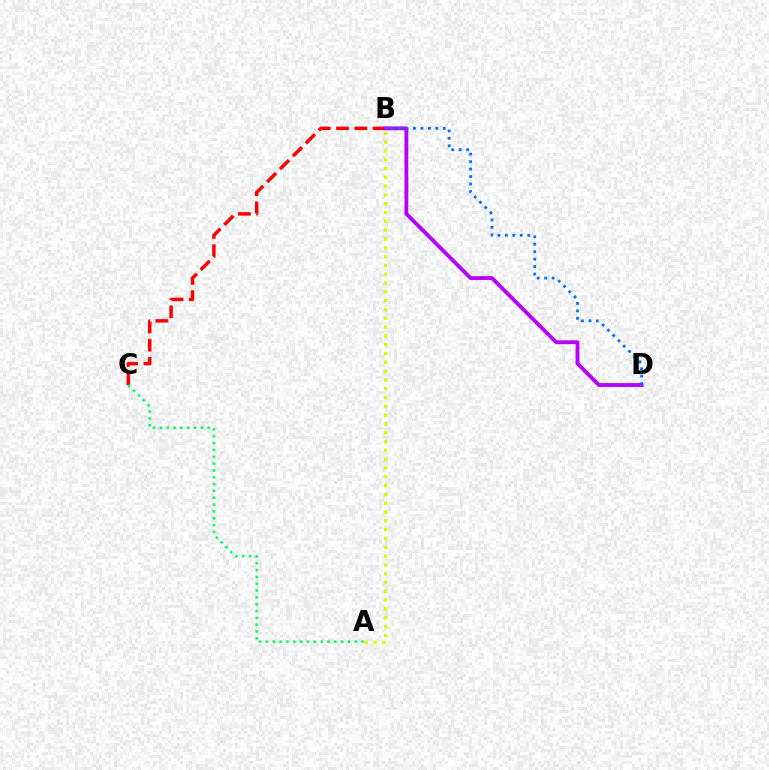{('B', 'C'): [{'color': '#ff0000', 'line_style': 'dashed', 'thickness': 2.48}], ('B', 'D'): [{'color': '#b900ff', 'line_style': 'solid', 'thickness': 2.74}, {'color': '#0074ff', 'line_style': 'dotted', 'thickness': 2.03}], ('A', 'C'): [{'color': '#00ff5c', 'line_style': 'dotted', 'thickness': 1.86}], ('A', 'B'): [{'color': '#d1ff00', 'line_style': 'dotted', 'thickness': 2.39}]}